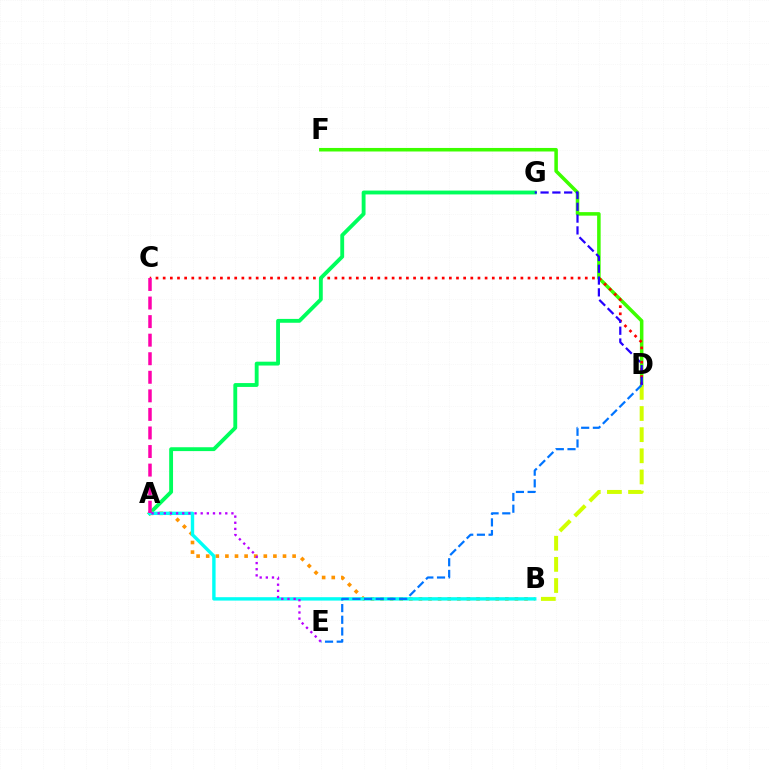{('D', 'F'): [{'color': '#3dff00', 'line_style': 'solid', 'thickness': 2.54}], ('C', 'D'): [{'color': '#ff0000', 'line_style': 'dotted', 'thickness': 1.94}], ('A', 'G'): [{'color': '#00ff5c', 'line_style': 'solid', 'thickness': 2.77}], ('A', 'B'): [{'color': '#ff9400', 'line_style': 'dotted', 'thickness': 2.61}, {'color': '#00fff6', 'line_style': 'solid', 'thickness': 2.44}], ('D', 'G'): [{'color': '#2500ff', 'line_style': 'dashed', 'thickness': 1.6}], ('A', 'C'): [{'color': '#ff00ac', 'line_style': 'dashed', 'thickness': 2.52}], ('A', 'E'): [{'color': '#b900ff', 'line_style': 'dotted', 'thickness': 1.67}], ('B', 'D'): [{'color': '#d1ff00', 'line_style': 'dashed', 'thickness': 2.87}], ('D', 'E'): [{'color': '#0074ff', 'line_style': 'dashed', 'thickness': 1.59}]}